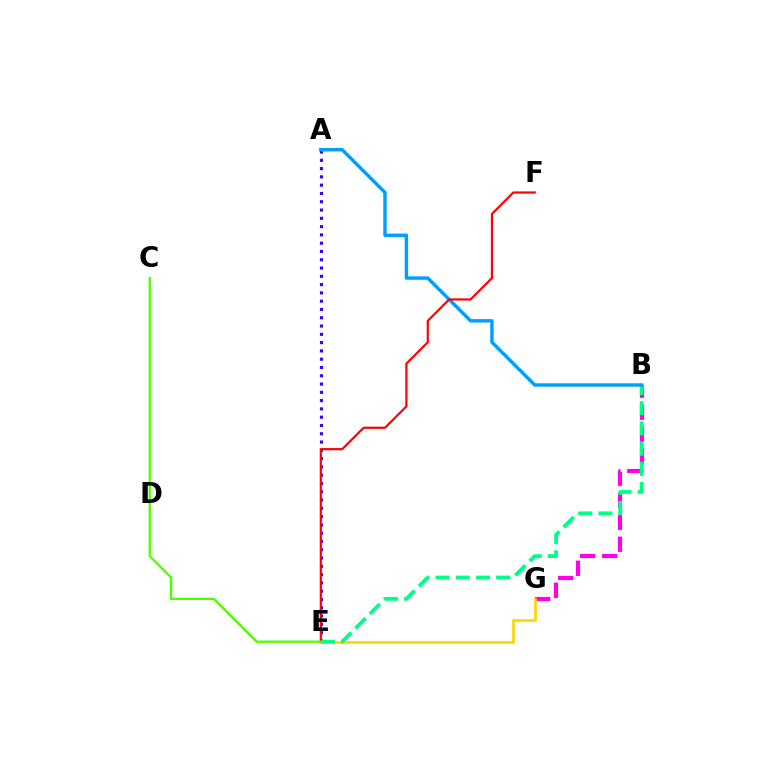{('A', 'E'): [{'color': '#3700ff', 'line_style': 'dotted', 'thickness': 2.25}], ('B', 'G'): [{'color': '#ff00ed', 'line_style': 'dashed', 'thickness': 2.99}], ('E', 'G'): [{'color': '#ffd500', 'line_style': 'solid', 'thickness': 1.93}], ('B', 'E'): [{'color': '#00ff86', 'line_style': 'dashed', 'thickness': 2.74}], ('A', 'B'): [{'color': '#009eff', 'line_style': 'solid', 'thickness': 2.47}], ('E', 'F'): [{'color': '#ff0000', 'line_style': 'solid', 'thickness': 1.57}], ('C', 'E'): [{'color': '#4fff00', 'line_style': 'solid', 'thickness': 1.66}]}